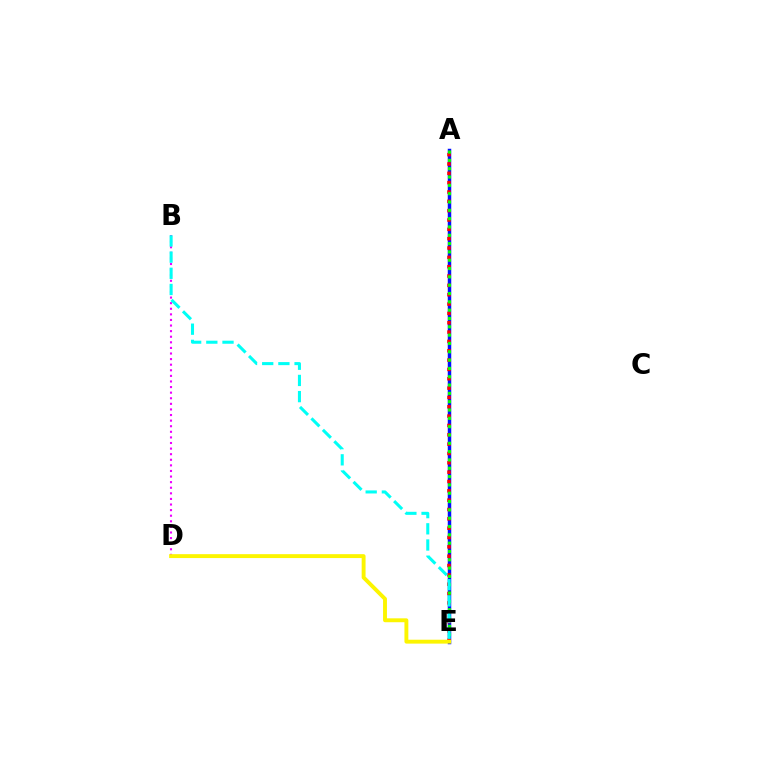{('A', 'E'): [{'color': '#0010ff', 'line_style': 'solid', 'thickness': 2.5}, {'color': '#ff0000', 'line_style': 'dotted', 'thickness': 2.54}, {'color': '#08ff00', 'line_style': 'dotted', 'thickness': 2.26}], ('B', 'D'): [{'color': '#ee00ff', 'line_style': 'dotted', 'thickness': 1.52}], ('D', 'E'): [{'color': '#fcf500', 'line_style': 'solid', 'thickness': 2.8}], ('B', 'E'): [{'color': '#00fff6', 'line_style': 'dashed', 'thickness': 2.2}]}